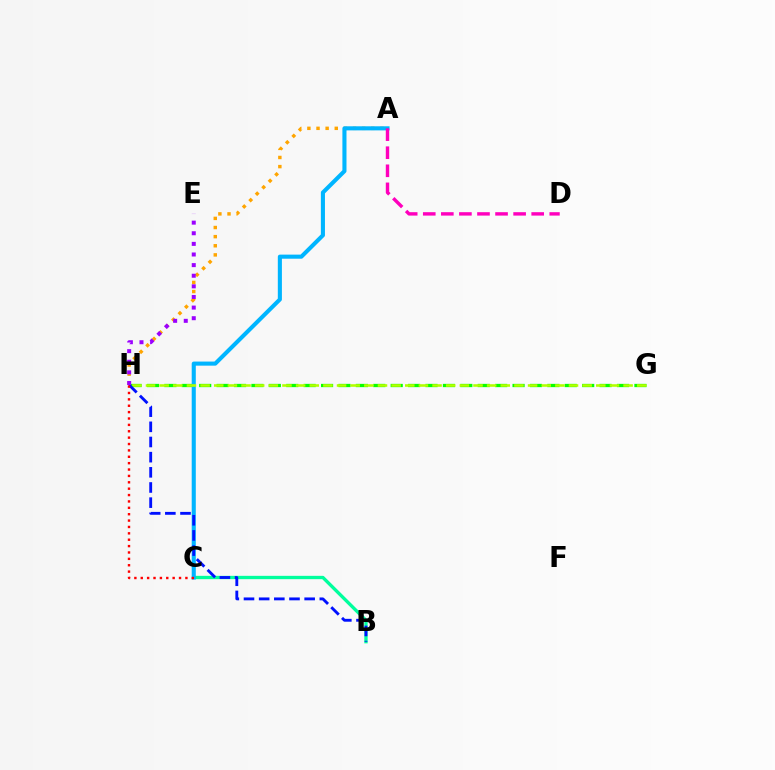{('G', 'H'): [{'color': '#08ff00', 'line_style': 'dashed', 'thickness': 2.36}, {'color': '#b3ff00', 'line_style': 'dashed', 'thickness': 1.85}], ('A', 'H'): [{'color': '#ffa500', 'line_style': 'dotted', 'thickness': 2.48}], ('B', 'C'): [{'color': '#00ff9d', 'line_style': 'solid', 'thickness': 2.4}], ('A', 'C'): [{'color': '#00b5ff', 'line_style': 'solid', 'thickness': 2.95}], ('B', 'H'): [{'color': '#0010ff', 'line_style': 'dashed', 'thickness': 2.06}], ('C', 'H'): [{'color': '#ff0000', 'line_style': 'dotted', 'thickness': 1.73}], ('E', 'H'): [{'color': '#9b00ff', 'line_style': 'dotted', 'thickness': 2.89}], ('A', 'D'): [{'color': '#ff00bd', 'line_style': 'dashed', 'thickness': 2.46}]}